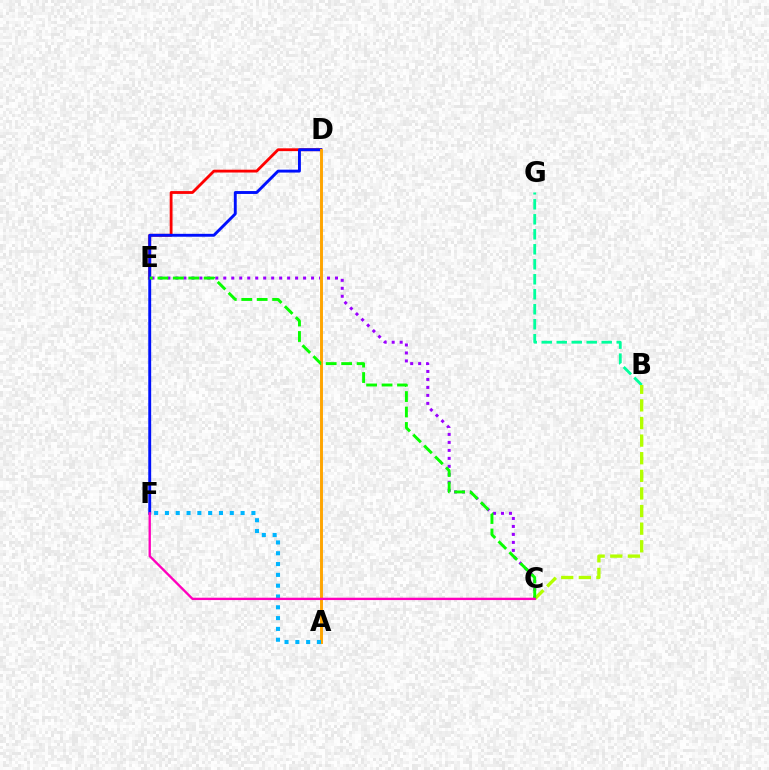{('B', 'G'): [{'color': '#00ff9d', 'line_style': 'dashed', 'thickness': 2.04}], ('D', 'E'): [{'color': '#ff0000', 'line_style': 'solid', 'thickness': 2.03}], ('D', 'F'): [{'color': '#0010ff', 'line_style': 'solid', 'thickness': 2.09}], ('C', 'E'): [{'color': '#9b00ff', 'line_style': 'dotted', 'thickness': 2.17}, {'color': '#08ff00', 'line_style': 'dashed', 'thickness': 2.1}], ('B', 'C'): [{'color': '#b3ff00', 'line_style': 'dashed', 'thickness': 2.39}], ('A', 'D'): [{'color': '#ffa500', 'line_style': 'solid', 'thickness': 2.11}], ('A', 'F'): [{'color': '#00b5ff', 'line_style': 'dotted', 'thickness': 2.94}], ('C', 'F'): [{'color': '#ff00bd', 'line_style': 'solid', 'thickness': 1.69}]}